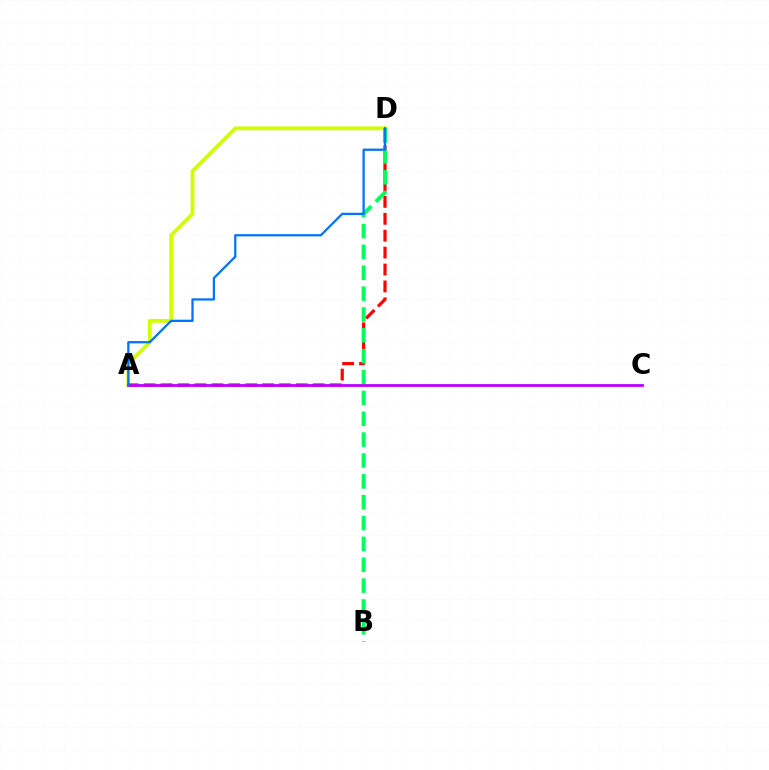{('A', 'D'): [{'color': '#d1ff00', 'line_style': 'solid', 'thickness': 2.72}, {'color': '#ff0000', 'line_style': 'dashed', 'thickness': 2.3}, {'color': '#0074ff', 'line_style': 'solid', 'thickness': 1.64}], ('B', 'D'): [{'color': '#00ff5c', 'line_style': 'dashed', 'thickness': 2.83}], ('A', 'C'): [{'color': '#b900ff', 'line_style': 'solid', 'thickness': 2.0}]}